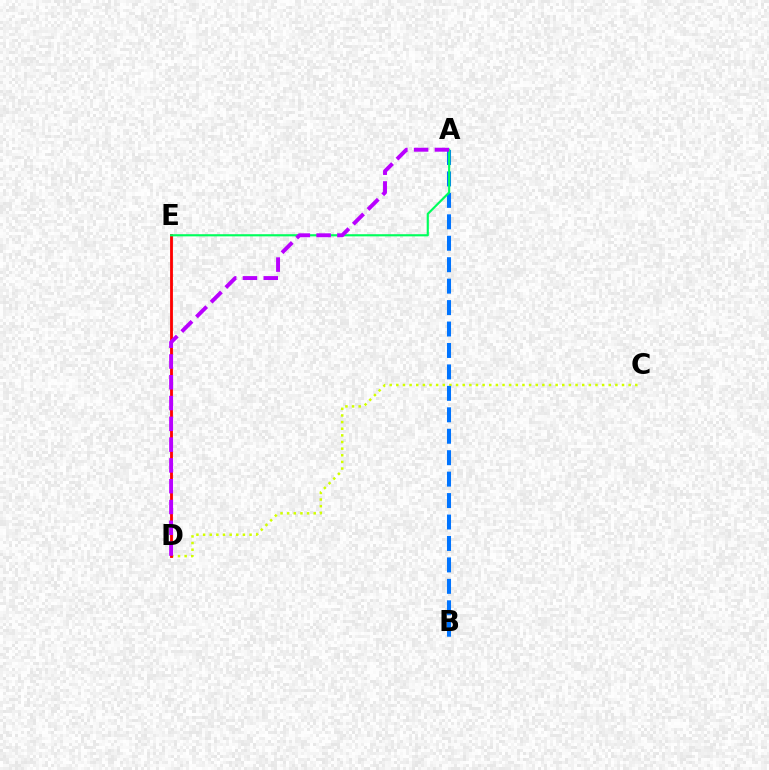{('C', 'D'): [{'color': '#d1ff00', 'line_style': 'dotted', 'thickness': 1.8}], ('A', 'B'): [{'color': '#0074ff', 'line_style': 'dashed', 'thickness': 2.91}], ('D', 'E'): [{'color': '#ff0000', 'line_style': 'solid', 'thickness': 2.04}], ('A', 'E'): [{'color': '#00ff5c', 'line_style': 'solid', 'thickness': 1.55}], ('A', 'D'): [{'color': '#b900ff', 'line_style': 'dashed', 'thickness': 2.82}]}